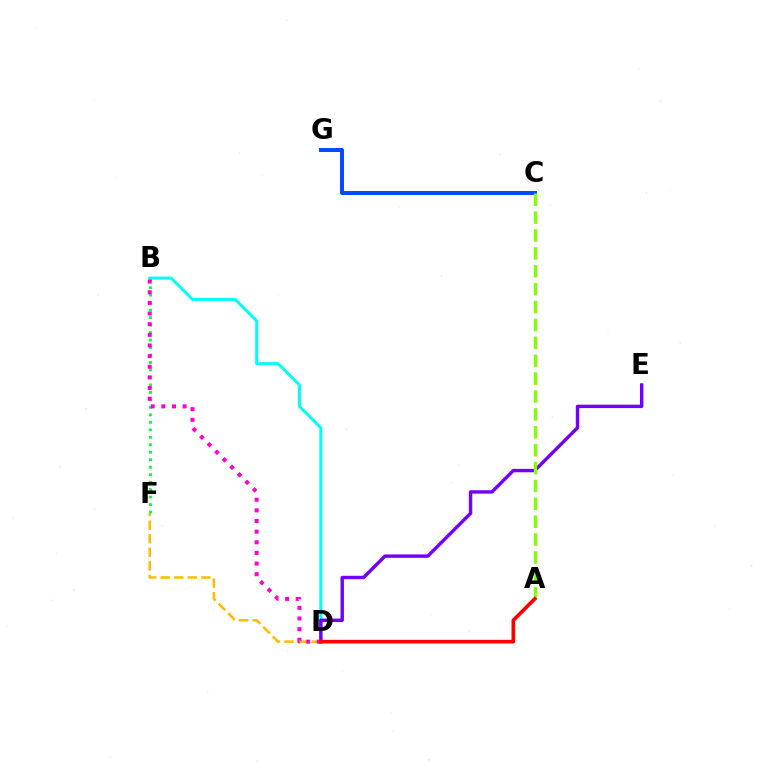{('D', 'F'): [{'color': '#ffbd00', 'line_style': 'dashed', 'thickness': 1.84}], ('B', 'F'): [{'color': '#00ff39', 'line_style': 'dotted', 'thickness': 2.03}], ('C', 'G'): [{'color': '#004bff', 'line_style': 'solid', 'thickness': 2.86}], ('B', 'D'): [{'color': '#00fff6', 'line_style': 'solid', 'thickness': 2.14}, {'color': '#ff00cf', 'line_style': 'dotted', 'thickness': 2.89}], ('D', 'E'): [{'color': '#7200ff', 'line_style': 'solid', 'thickness': 2.46}], ('A', 'C'): [{'color': '#84ff00', 'line_style': 'dashed', 'thickness': 2.43}], ('A', 'D'): [{'color': '#ff0000', 'line_style': 'solid', 'thickness': 2.62}]}